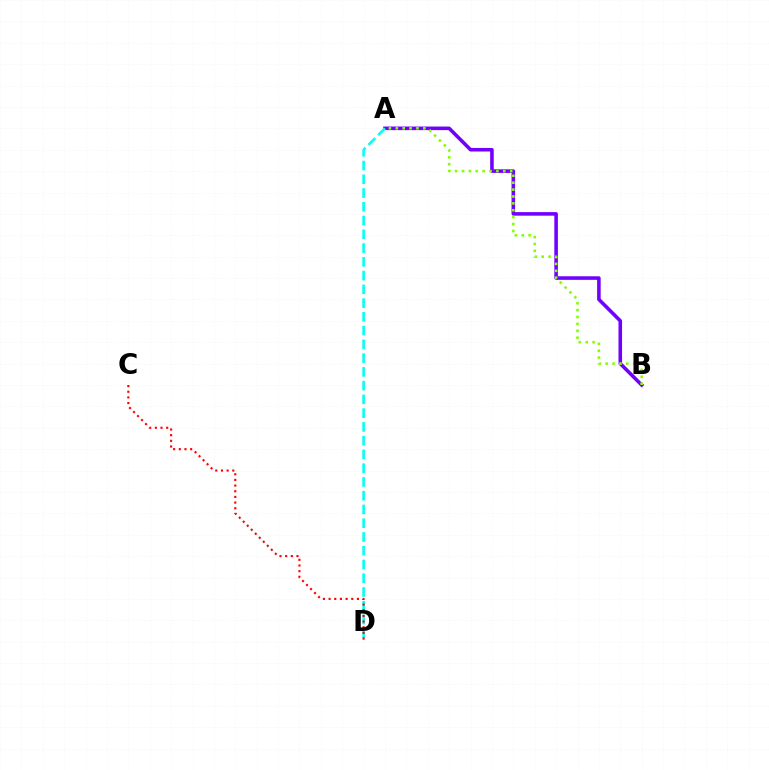{('A', 'B'): [{'color': '#7200ff', 'line_style': 'solid', 'thickness': 2.57}, {'color': '#84ff00', 'line_style': 'dotted', 'thickness': 1.87}], ('A', 'D'): [{'color': '#00fff6', 'line_style': 'dashed', 'thickness': 1.87}], ('C', 'D'): [{'color': '#ff0000', 'line_style': 'dotted', 'thickness': 1.54}]}